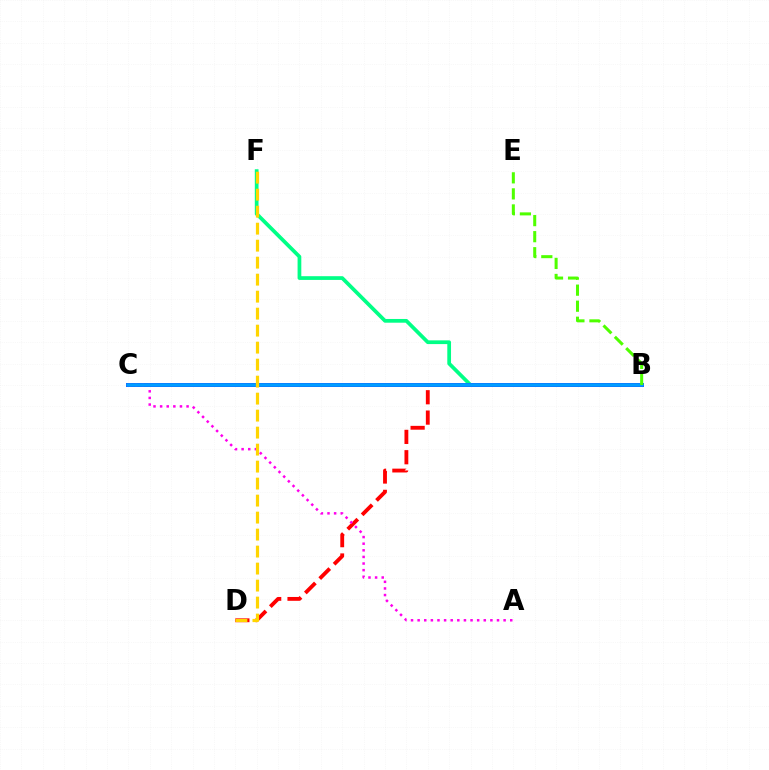{('B', 'F'): [{'color': '#00ff86', 'line_style': 'solid', 'thickness': 2.69}], ('B', 'D'): [{'color': '#ff0000', 'line_style': 'dashed', 'thickness': 2.76}], ('B', 'C'): [{'color': '#3700ff', 'line_style': 'solid', 'thickness': 2.87}, {'color': '#009eff', 'line_style': 'solid', 'thickness': 2.63}], ('A', 'C'): [{'color': '#ff00ed', 'line_style': 'dotted', 'thickness': 1.8}], ('B', 'E'): [{'color': '#4fff00', 'line_style': 'dashed', 'thickness': 2.18}], ('D', 'F'): [{'color': '#ffd500', 'line_style': 'dashed', 'thickness': 2.31}]}